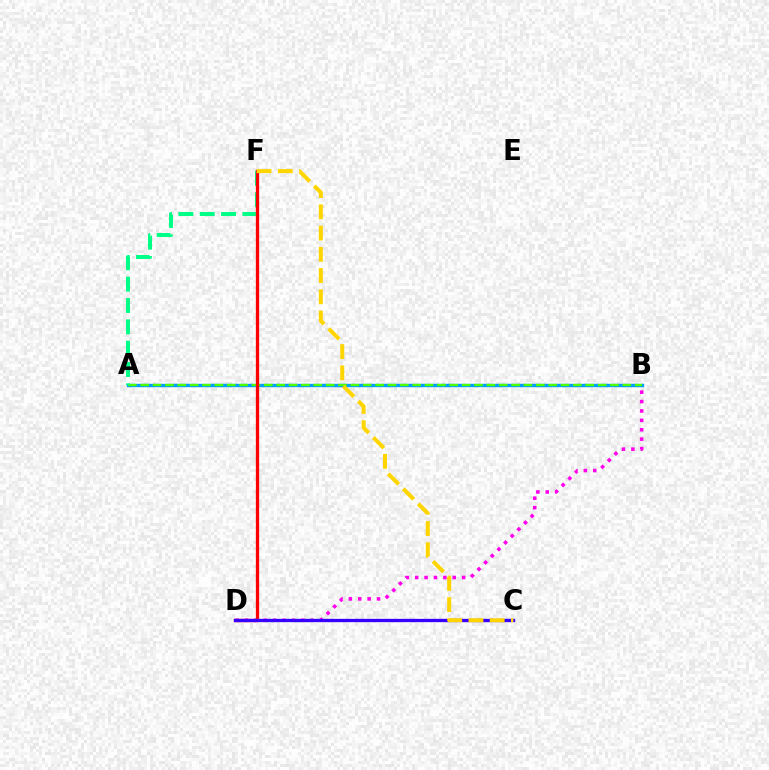{('A', 'B'): [{'color': '#009eff', 'line_style': 'solid', 'thickness': 2.43}, {'color': '#4fff00', 'line_style': 'dashed', 'thickness': 1.68}], ('A', 'F'): [{'color': '#00ff86', 'line_style': 'dashed', 'thickness': 2.9}], ('B', 'D'): [{'color': '#ff00ed', 'line_style': 'dotted', 'thickness': 2.55}], ('D', 'F'): [{'color': '#ff0000', 'line_style': 'solid', 'thickness': 2.36}], ('C', 'D'): [{'color': '#3700ff', 'line_style': 'solid', 'thickness': 2.39}], ('C', 'F'): [{'color': '#ffd500', 'line_style': 'dashed', 'thickness': 2.88}]}